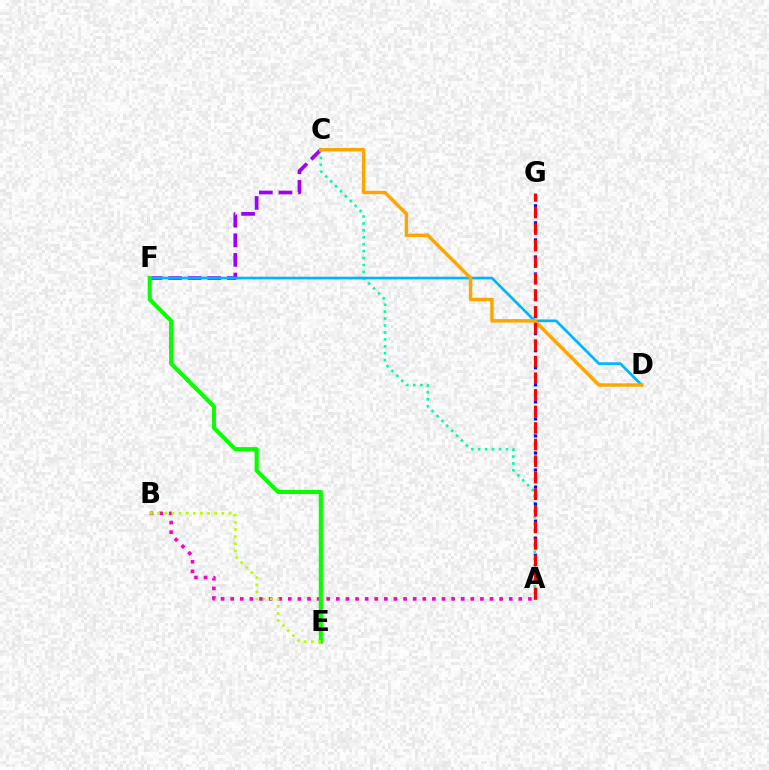{('C', 'F'): [{'color': '#9b00ff', 'line_style': 'dashed', 'thickness': 2.66}], ('A', 'B'): [{'color': '#ff00bd', 'line_style': 'dotted', 'thickness': 2.61}], ('A', 'C'): [{'color': '#00ff9d', 'line_style': 'dotted', 'thickness': 1.88}], ('D', 'F'): [{'color': '#00b5ff', 'line_style': 'solid', 'thickness': 1.94}], ('E', 'F'): [{'color': '#08ff00', 'line_style': 'solid', 'thickness': 2.95}], ('B', 'E'): [{'color': '#b3ff00', 'line_style': 'dotted', 'thickness': 1.94}], ('A', 'G'): [{'color': '#0010ff', 'line_style': 'dotted', 'thickness': 2.32}, {'color': '#ff0000', 'line_style': 'dashed', 'thickness': 2.25}], ('C', 'D'): [{'color': '#ffa500', 'line_style': 'solid', 'thickness': 2.48}]}